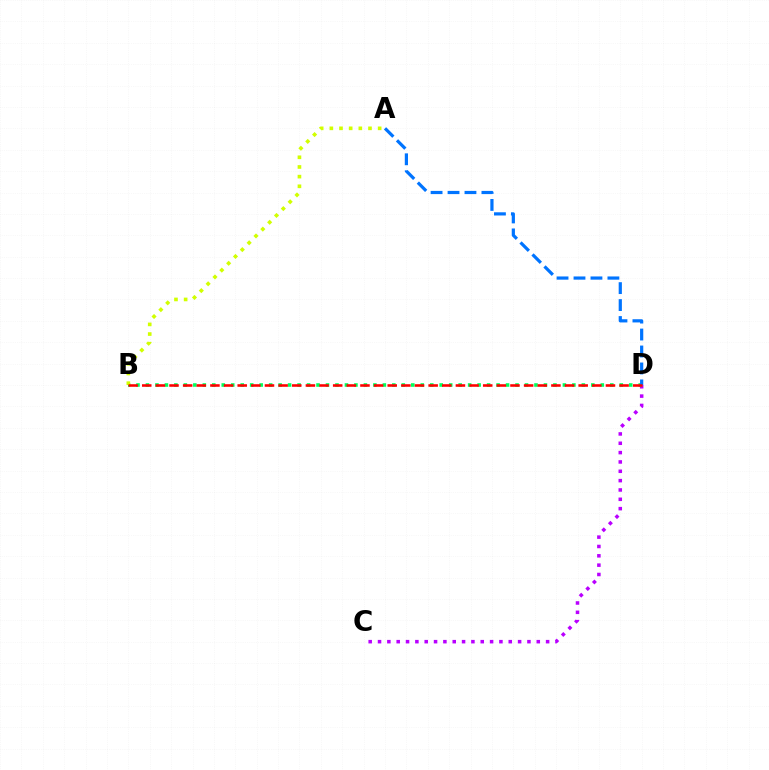{('C', 'D'): [{'color': '#b900ff', 'line_style': 'dotted', 'thickness': 2.54}], ('B', 'D'): [{'color': '#00ff5c', 'line_style': 'dotted', 'thickness': 2.57}, {'color': '#ff0000', 'line_style': 'dashed', 'thickness': 1.85}], ('A', 'D'): [{'color': '#0074ff', 'line_style': 'dashed', 'thickness': 2.3}], ('A', 'B'): [{'color': '#d1ff00', 'line_style': 'dotted', 'thickness': 2.63}]}